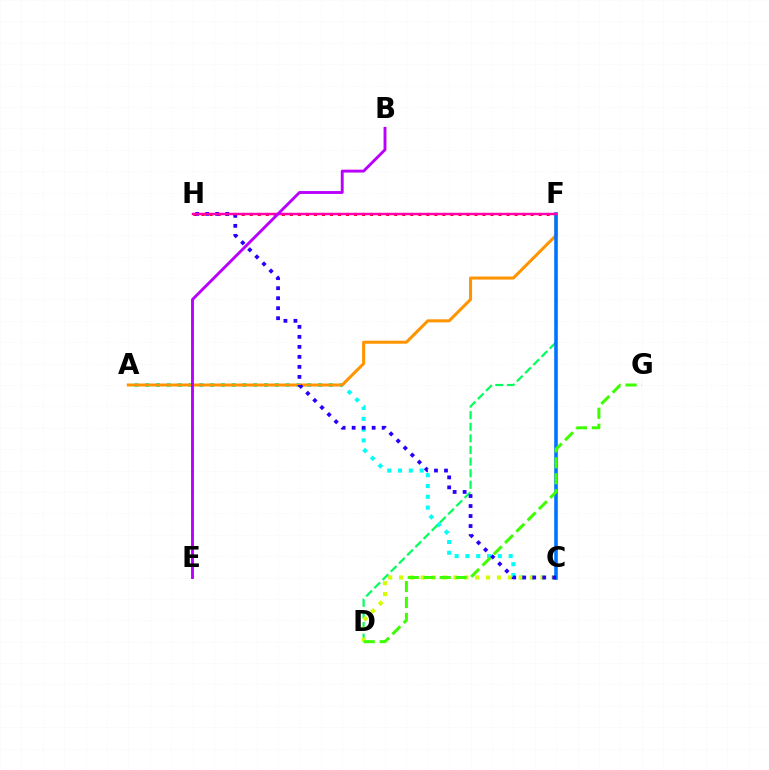{('F', 'H'): [{'color': '#ff0000', 'line_style': 'dotted', 'thickness': 2.18}, {'color': '#ff00ac', 'line_style': 'solid', 'thickness': 1.77}], ('A', 'C'): [{'color': '#00fff6', 'line_style': 'dotted', 'thickness': 2.94}], ('D', 'F'): [{'color': '#00ff5c', 'line_style': 'dashed', 'thickness': 1.58}], ('A', 'F'): [{'color': '#ff9400', 'line_style': 'solid', 'thickness': 2.18}], ('C', 'D'): [{'color': '#d1ff00', 'line_style': 'dotted', 'thickness': 2.96}], ('C', 'F'): [{'color': '#0074ff', 'line_style': 'solid', 'thickness': 2.58}], ('C', 'H'): [{'color': '#2500ff', 'line_style': 'dotted', 'thickness': 2.72}], ('D', 'G'): [{'color': '#3dff00', 'line_style': 'dashed', 'thickness': 2.17}], ('B', 'E'): [{'color': '#b900ff', 'line_style': 'solid', 'thickness': 2.08}]}